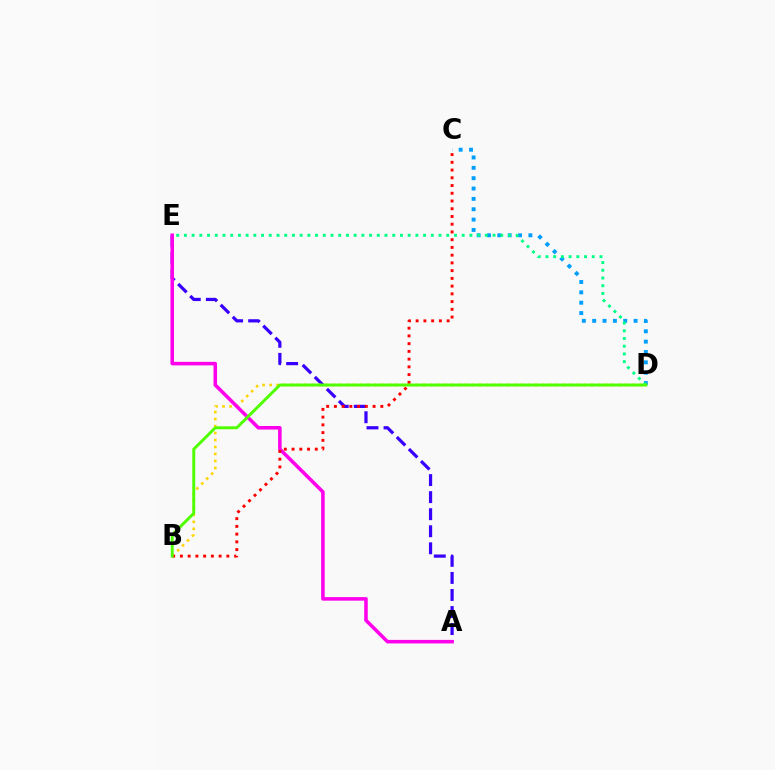{('A', 'E'): [{'color': '#3700ff', 'line_style': 'dashed', 'thickness': 2.32}, {'color': '#ff00ed', 'line_style': 'solid', 'thickness': 2.55}], ('B', 'D'): [{'color': '#ffd500', 'line_style': 'dotted', 'thickness': 1.9}, {'color': '#4fff00', 'line_style': 'solid', 'thickness': 2.12}], ('B', 'C'): [{'color': '#ff0000', 'line_style': 'dotted', 'thickness': 2.1}], ('C', 'D'): [{'color': '#009eff', 'line_style': 'dotted', 'thickness': 2.81}], ('D', 'E'): [{'color': '#00ff86', 'line_style': 'dotted', 'thickness': 2.1}]}